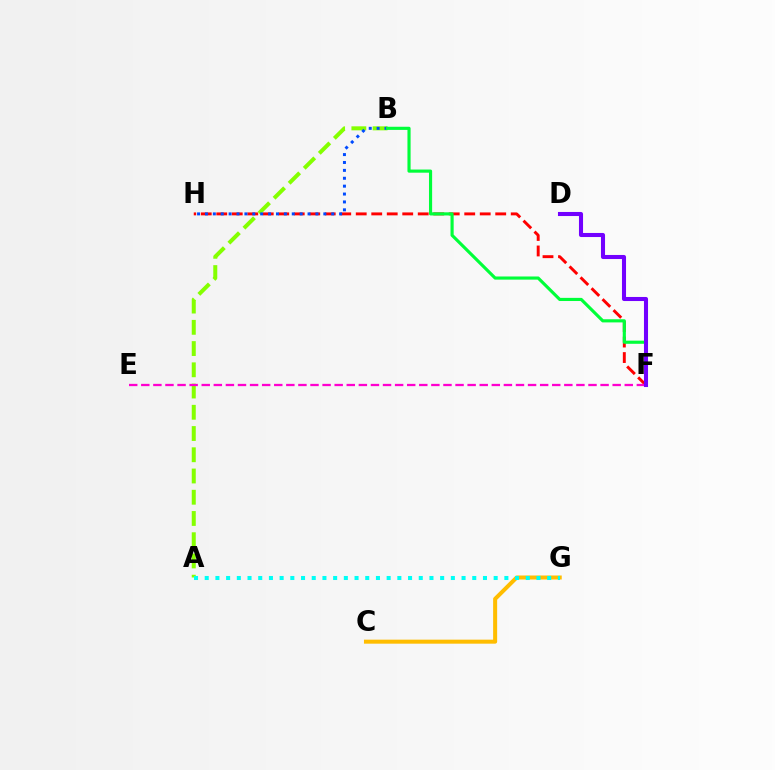{('F', 'H'): [{'color': '#ff0000', 'line_style': 'dashed', 'thickness': 2.11}], ('A', 'B'): [{'color': '#84ff00', 'line_style': 'dashed', 'thickness': 2.89}], ('C', 'G'): [{'color': '#ffbd00', 'line_style': 'solid', 'thickness': 2.89}], ('B', 'H'): [{'color': '#004bff', 'line_style': 'dotted', 'thickness': 2.14}], ('B', 'F'): [{'color': '#00ff39', 'line_style': 'solid', 'thickness': 2.26}], ('E', 'F'): [{'color': '#ff00cf', 'line_style': 'dashed', 'thickness': 1.64}], ('D', 'F'): [{'color': '#7200ff', 'line_style': 'solid', 'thickness': 2.93}], ('A', 'G'): [{'color': '#00fff6', 'line_style': 'dotted', 'thickness': 2.91}]}